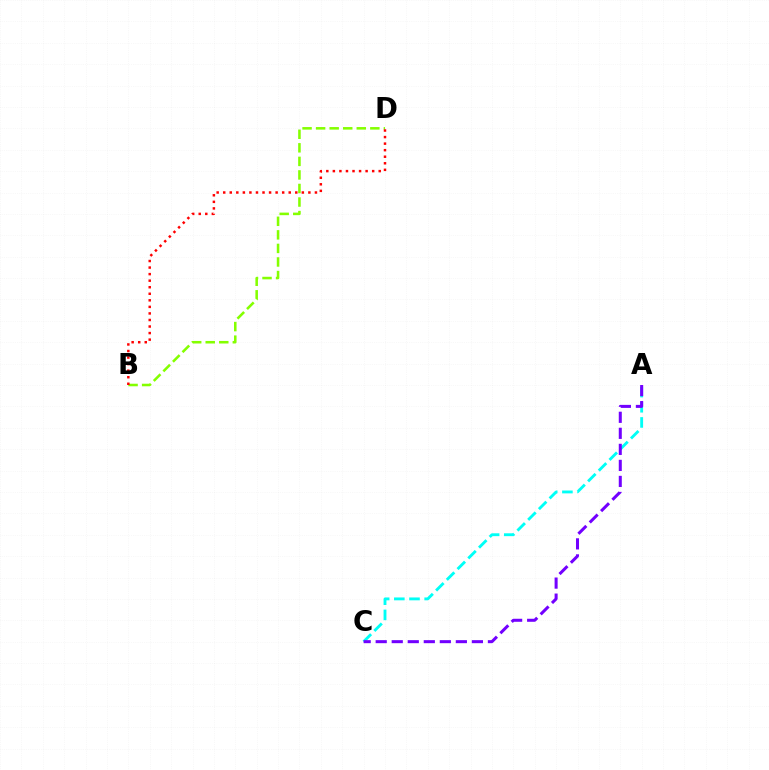{('A', 'C'): [{'color': '#00fff6', 'line_style': 'dashed', 'thickness': 2.06}, {'color': '#7200ff', 'line_style': 'dashed', 'thickness': 2.18}], ('B', 'D'): [{'color': '#84ff00', 'line_style': 'dashed', 'thickness': 1.84}, {'color': '#ff0000', 'line_style': 'dotted', 'thickness': 1.78}]}